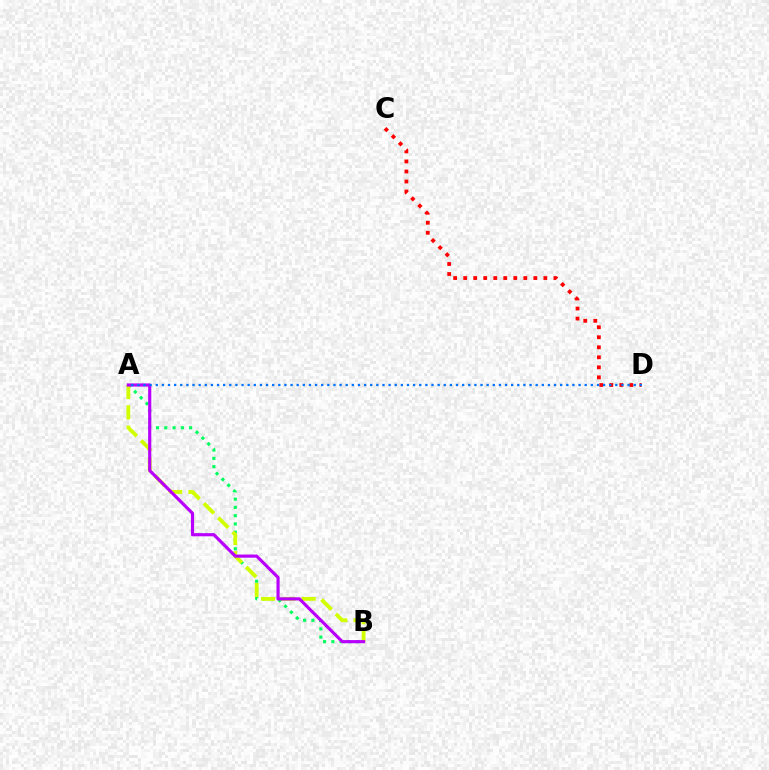{('A', 'B'): [{'color': '#00ff5c', 'line_style': 'dotted', 'thickness': 2.25}, {'color': '#d1ff00', 'line_style': 'dashed', 'thickness': 2.75}, {'color': '#b900ff', 'line_style': 'solid', 'thickness': 2.27}], ('C', 'D'): [{'color': '#ff0000', 'line_style': 'dotted', 'thickness': 2.72}], ('A', 'D'): [{'color': '#0074ff', 'line_style': 'dotted', 'thickness': 1.66}]}